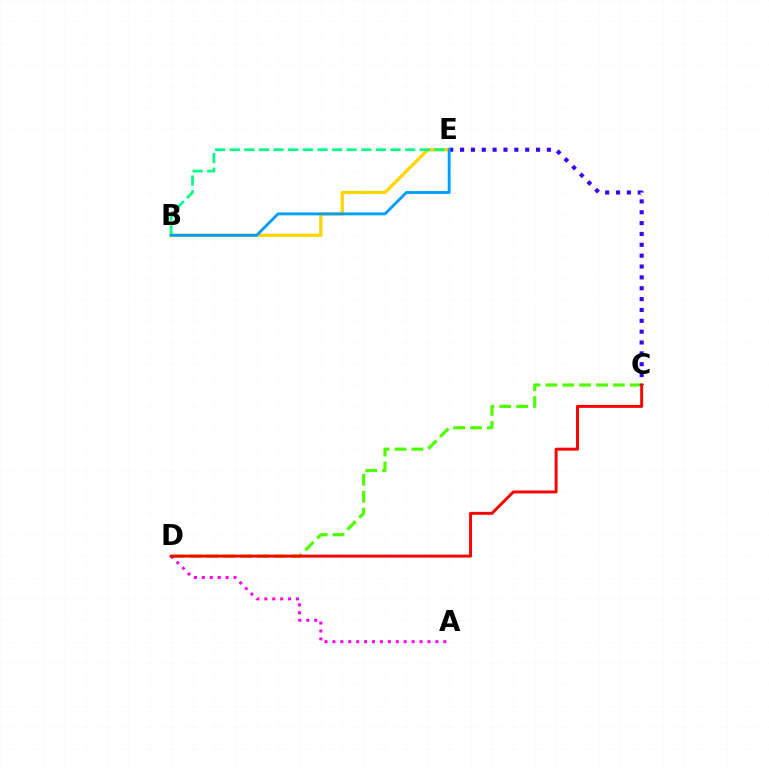{('B', 'E'): [{'color': '#ffd500', 'line_style': 'solid', 'thickness': 2.34}, {'color': '#00ff86', 'line_style': 'dashed', 'thickness': 1.99}, {'color': '#009eff', 'line_style': 'solid', 'thickness': 2.06}], ('C', 'D'): [{'color': '#4fff00', 'line_style': 'dashed', 'thickness': 2.29}, {'color': '#ff0000', 'line_style': 'solid', 'thickness': 2.12}], ('A', 'D'): [{'color': '#ff00ed', 'line_style': 'dotted', 'thickness': 2.15}], ('C', 'E'): [{'color': '#3700ff', 'line_style': 'dotted', 'thickness': 2.95}]}